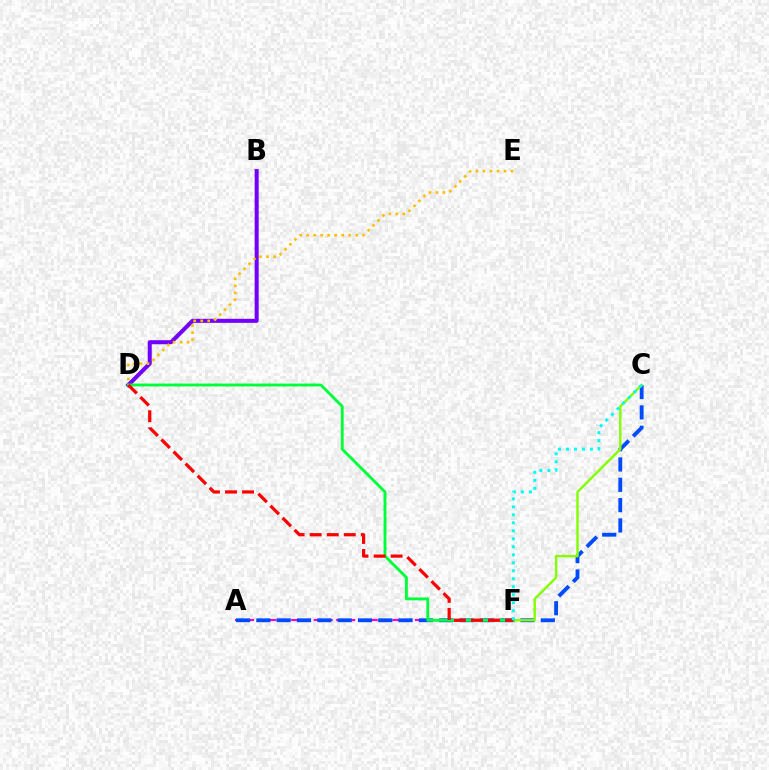{('A', 'F'): [{'color': '#ff00cf', 'line_style': 'dashed', 'thickness': 1.53}], ('B', 'D'): [{'color': '#7200ff', 'line_style': 'solid', 'thickness': 2.91}], ('A', 'C'): [{'color': '#004bff', 'line_style': 'dashed', 'thickness': 2.76}], ('D', 'E'): [{'color': '#ffbd00', 'line_style': 'dotted', 'thickness': 1.9}], ('C', 'F'): [{'color': '#84ff00', 'line_style': 'solid', 'thickness': 1.73}, {'color': '#00fff6', 'line_style': 'dotted', 'thickness': 2.17}], ('D', 'F'): [{'color': '#00ff39', 'line_style': 'solid', 'thickness': 2.07}, {'color': '#ff0000', 'line_style': 'dashed', 'thickness': 2.32}]}